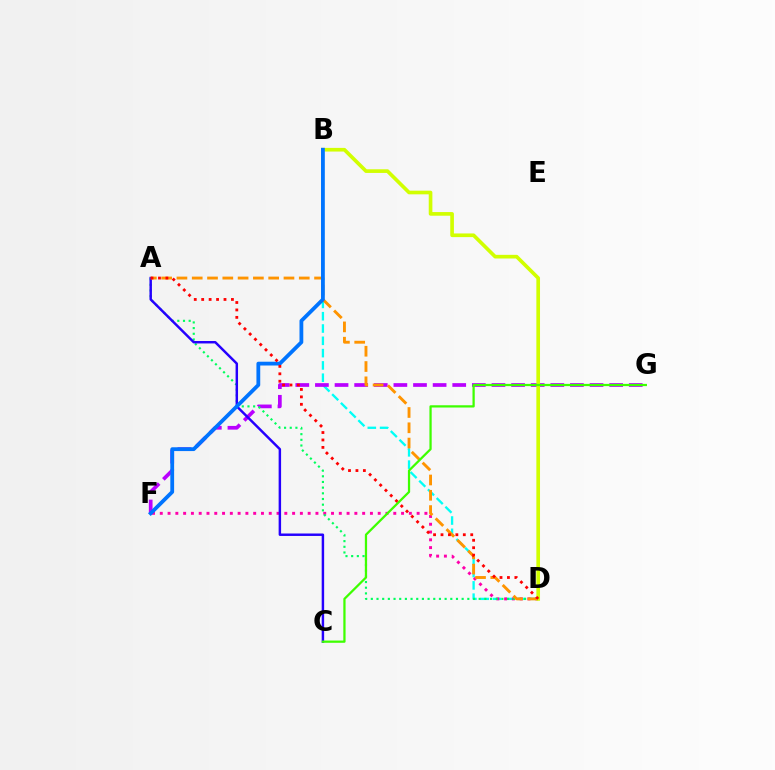{('B', 'D'): [{'color': '#00fff6', 'line_style': 'dashed', 'thickness': 1.67}, {'color': '#d1ff00', 'line_style': 'solid', 'thickness': 2.63}], ('D', 'F'): [{'color': '#ff00ac', 'line_style': 'dotted', 'thickness': 2.11}], ('F', 'G'): [{'color': '#b900ff', 'line_style': 'dashed', 'thickness': 2.66}], ('A', 'D'): [{'color': '#00ff5c', 'line_style': 'dotted', 'thickness': 1.54}, {'color': '#ff9400', 'line_style': 'dashed', 'thickness': 2.08}, {'color': '#ff0000', 'line_style': 'dotted', 'thickness': 2.02}], ('A', 'C'): [{'color': '#2500ff', 'line_style': 'solid', 'thickness': 1.77}], ('B', 'F'): [{'color': '#0074ff', 'line_style': 'solid', 'thickness': 2.73}], ('C', 'G'): [{'color': '#3dff00', 'line_style': 'solid', 'thickness': 1.62}]}